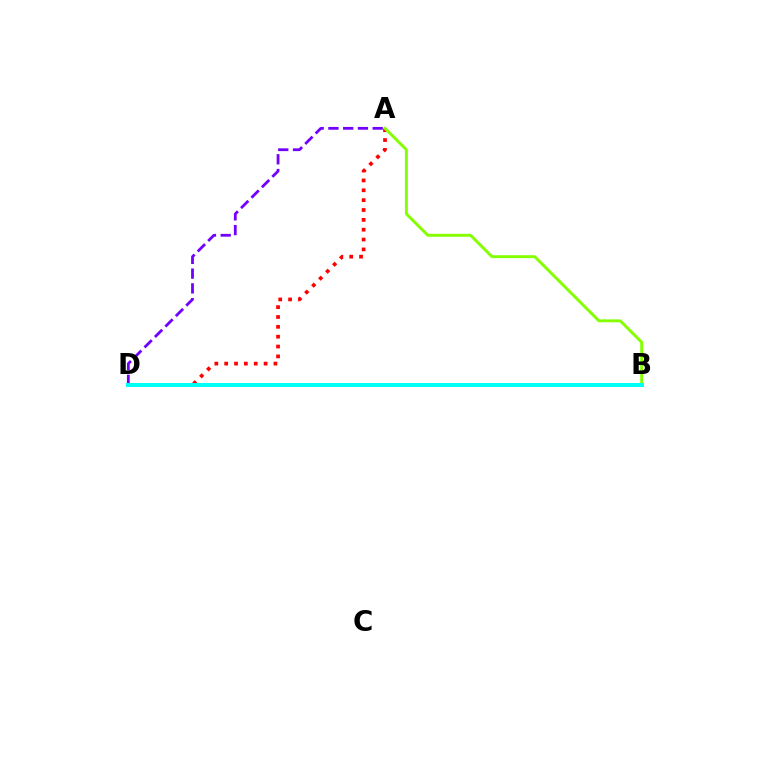{('A', 'D'): [{'color': '#ff0000', 'line_style': 'dotted', 'thickness': 2.68}, {'color': '#7200ff', 'line_style': 'dashed', 'thickness': 2.0}], ('A', 'B'): [{'color': '#84ff00', 'line_style': 'solid', 'thickness': 2.1}], ('B', 'D'): [{'color': '#00fff6', 'line_style': 'solid', 'thickness': 2.87}]}